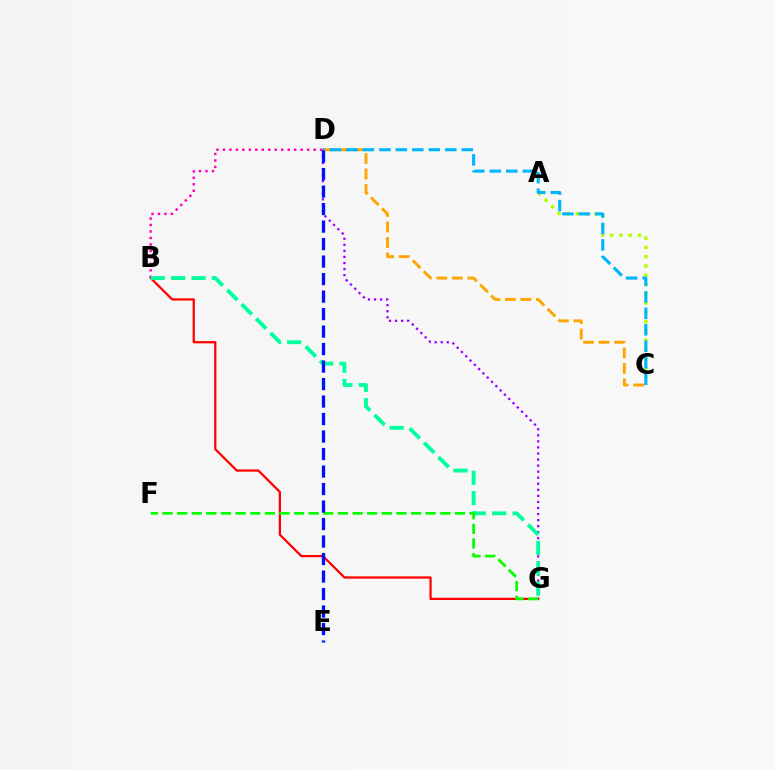{('C', 'D'): [{'color': '#ffa500', 'line_style': 'dashed', 'thickness': 2.1}, {'color': '#00b5ff', 'line_style': 'dashed', 'thickness': 2.24}], ('B', 'G'): [{'color': '#ff0000', 'line_style': 'solid', 'thickness': 1.61}, {'color': '#00ff9d', 'line_style': 'dashed', 'thickness': 2.77}], ('B', 'D'): [{'color': '#ff00bd', 'line_style': 'dotted', 'thickness': 1.76}], ('A', 'C'): [{'color': '#b3ff00', 'line_style': 'dotted', 'thickness': 2.52}], ('D', 'G'): [{'color': '#9b00ff', 'line_style': 'dotted', 'thickness': 1.65}], ('F', 'G'): [{'color': '#08ff00', 'line_style': 'dashed', 'thickness': 1.99}], ('D', 'E'): [{'color': '#0010ff', 'line_style': 'dashed', 'thickness': 2.38}]}